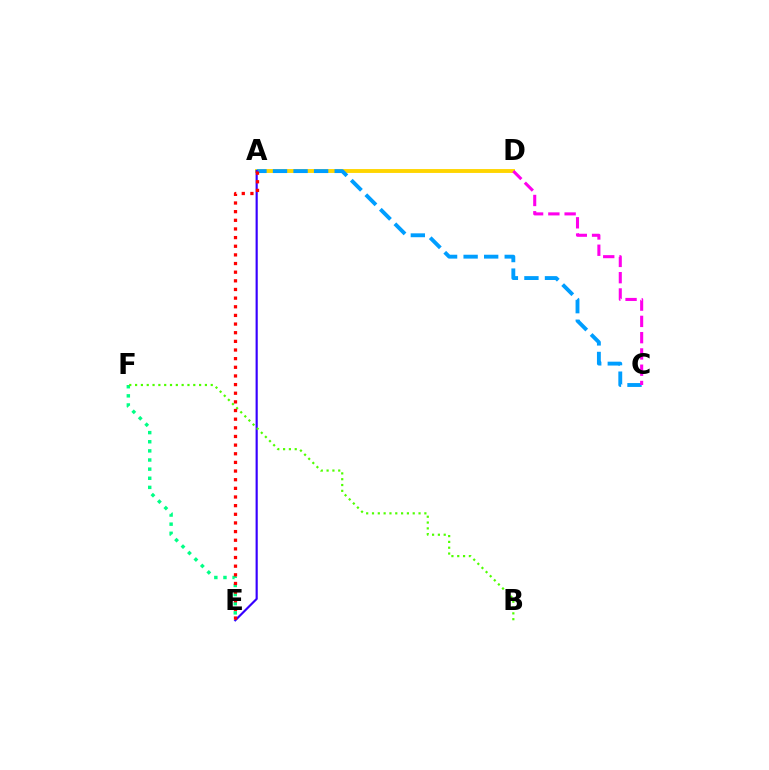{('A', 'D'): [{'color': '#ffd500', 'line_style': 'solid', 'thickness': 2.8}], ('A', 'C'): [{'color': '#009eff', 'line_style': 'dashed', 'thickness': 2.79}], ('A', 'E'): [{'color': '#3700ff', 'line_style': 'solid', 'thickness': 1.56}, {'color': '#ff0000', 'line_style': 'dotted', 'thickness': 2.35}], ('E', 'F'): [{'color': '#00ff86', 'line_style': 'dotted', 'thickness': 2.48}], ('B', 'F'): [{'color': '#4fff00', 'line_style': 'dotted', 'thickness': 1.58}], ('C', 'D'): [{'color': '#ff00ed', 'line_style': 'dashed', 'thickness': 2.21}]}